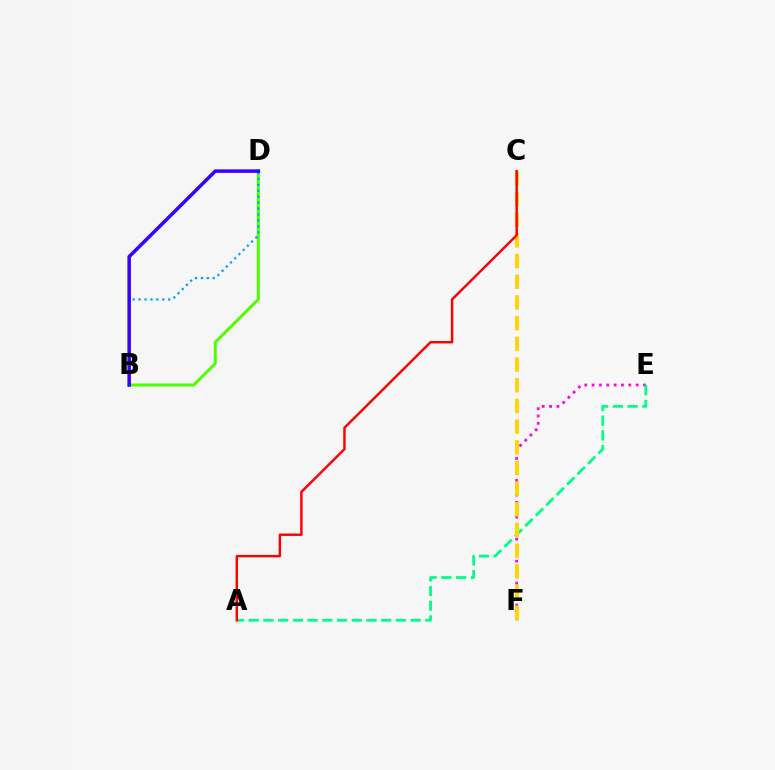{('B', 'D'): [{'color': '#4fff00', 'line_style': 'solid', 'thickness': 2.17}, {'color': '#009eff', 'line_style': 'dotted', 'thickness': 1.61}, {'color': '#3700ff', 'line_style': 'solid', 'thickness': 2.54}], ('E', 'F'): [{'color': '#ff00ed', 'line_style': 'dotted', 'thickness': 1.99}], ('A', 'E'): [{'color': '#00ff86', 'line_style': 'dashed', 'thickness': 2.0}], ('C', 'F'): [{'color': '#ffd500', 'line_style': 'dashed', 'thickness': 2.81}], ('A', 'C'): [{'color': '#ff0000', 'line_style': 'solid', 'thickness': 1.75}]}